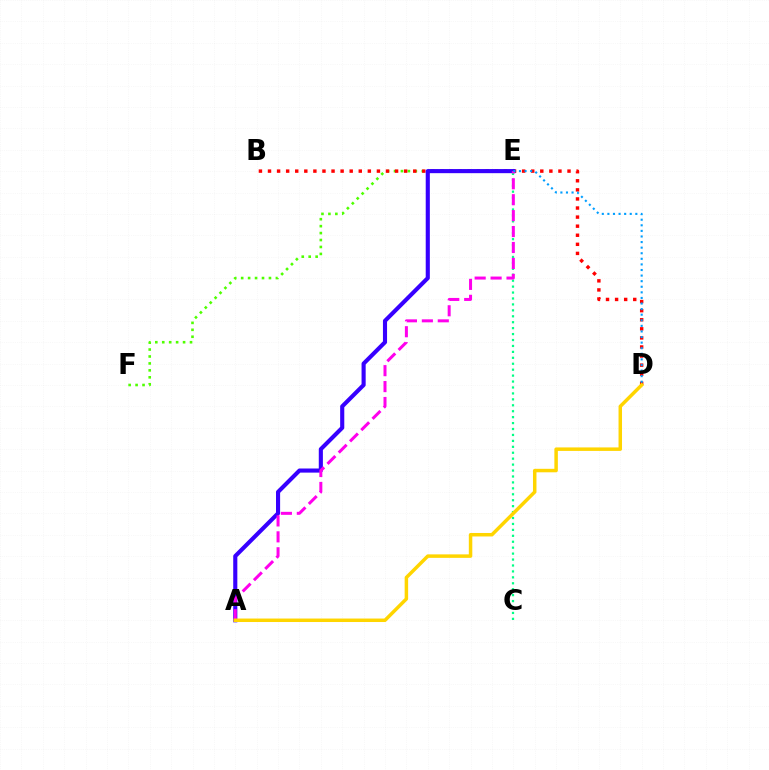{('E', 'F'): [{'color': '#4fff00', 'line_style': 'dotted', 'thickness': 1.89}], ('B', 'D'): [{'color': '#ff0000', 'line_style': 'dotted', 'thickness': 2.47}], ('A', 'E'): [{'color': '#3700ff', 'line_style': 'solid', 'thickness': 2.96}, {'color': '#ff00ed', 'line_style': 'dashed', 'thickness': 2.16}], ('C', 'E'): [{'color': '#00ff86', 'line_style': 'dotted', 'thickness': 1.61}], ('A', 'D'): [{'color': '#ffd500', 'line_style': 'solid', 'thickness': 2.51}], ('D', 'E'): [{'color': '#009eff', 'line_style': 'dotted', 'thickness': 1.52}]}